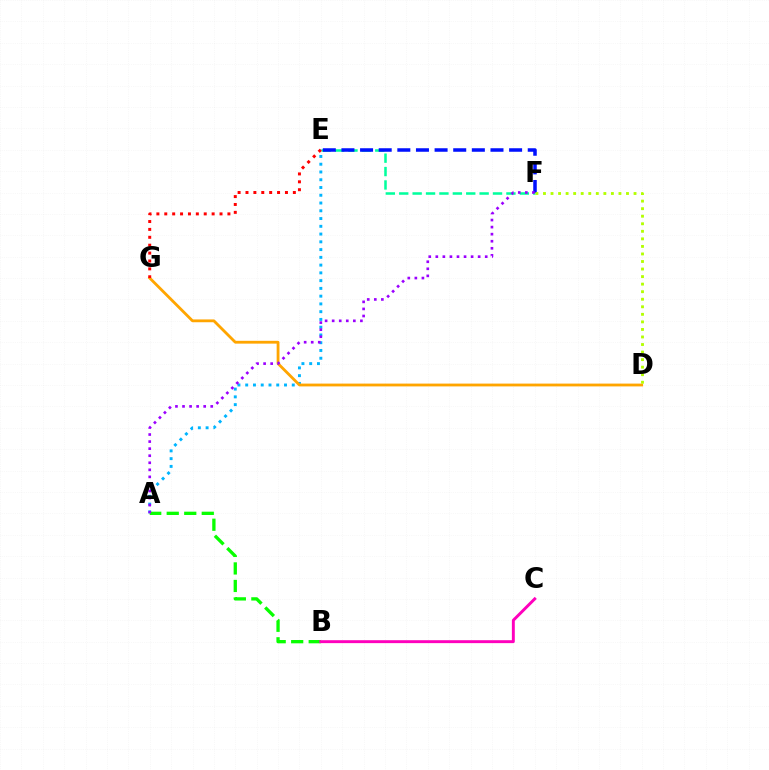{('A', 'E'): [{'color': '#00b5ff', 'line_style': 'dotted', 'thickness': 2.11}], ('D', 'G'): [{'color': '#ffa500', 'line_style': 'solid', 'thickness': 2.02}], ('E', 'F'): [{'color': '#00ff9d', 'line_style': 'dashed', 'thickness': 1.82}, {'color': '#0010ff', 'line_style': 'dashed', 'thickness': 2.53}], ('A', 'B'): [{'color': '#08ff00', 'line_style': 'dashed', 'thickness': 2.38}], ('D', 'F'): [{'color': '#b3ff00', 'line_style': 'dotted', 'thickness': 2.05}], ('B', 'C'): [{'color': '#ff00bd', 'line_style': 'solid', 'thickness': 2.11}], ('E', 'G'): [{'color': '#ff0000', 'line_style': 'dotted', 'thickness': 2.14}], ('A', 'F'): [{'color': '#9b00ff', 'line_style': 'dotted', 'thickness': 1.92}]}